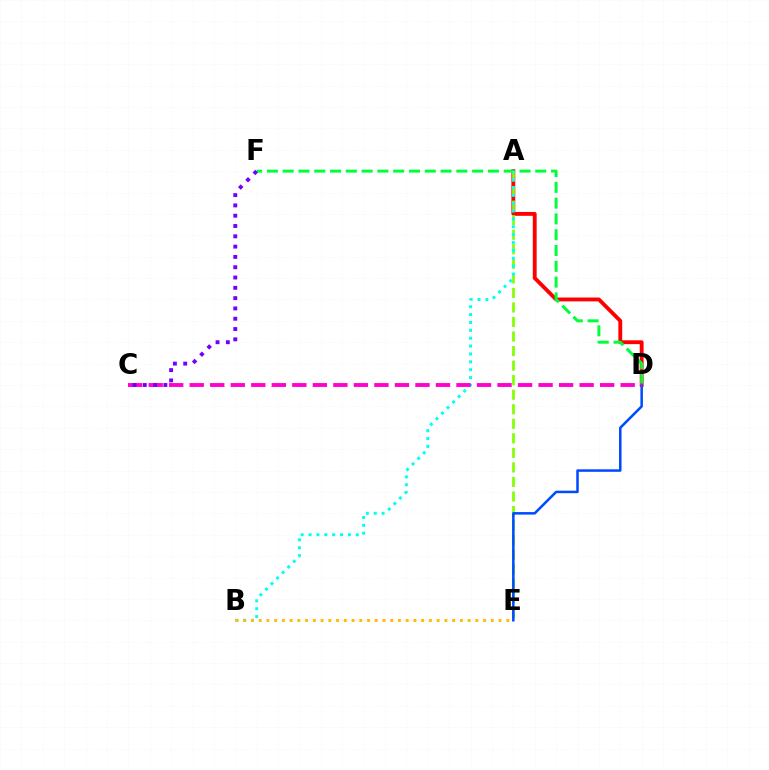{('A', 'D'): [{'color': '#ff0000', 'line_style': 'solid', 'thickness': 2.78}], ('A', 'E'): [{'color': '#84ff00', 'line_style': 'dashed', 'thickness': 1.98}], ('D', 'F'): [{'color': '#00ff39', 'line_style': 'dashed', 'thickness': 2.14}], ('A', 'B'): [{'color': '#00fff6', 'line_style': 'dotted', 'thickness': 2.14}], ('B', 'E'): [{'color': '#ffbd00', 'line_style': 'dotted', 'thickness': 2.1}], ('D', 'E'): [{'color': '#004bff', 'line_style': 'solid', 'thickness': 1.81}], ('C', 'D'): [{'color': '#ff00cf', 'line_style': 'dashed', 'thickness': 2.79}], ('C', 'F'): [{'color': '#7200ff', 'line_style': 'dotted', 'thickness': 2.8}]}